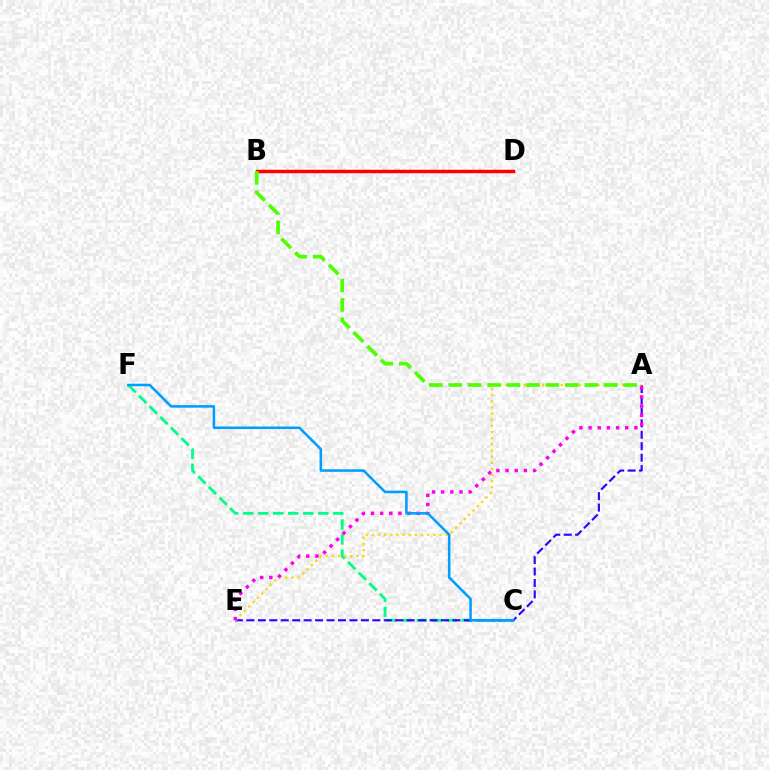{('C', 'F'): [{'color': '#00ff86', 'line_style': 'dashed', 'thickness': 2.04}, {'color': '#009eff', 'line_style': 'solid', 'thickness': 1.84}], ('A', 'E'): [{'color': '#3700ff', 'line_style': 'dashed', 'thickness': 1.56}, {'color': '#ffd500', 'line_style': 'dotted', 'thickness': 1.67}, {'color': '#ff00ed', 'line_style': 'dotted', 'thickness': 2.49}], ('B', 'D'): [{'color': '#ff0000', 'line_style': 'solid', 'thickness': 2.49}], ('A', 'B'): [{'color': '#4fff00', 'line_style': 'dashed', 'thickness': 2.64}]}